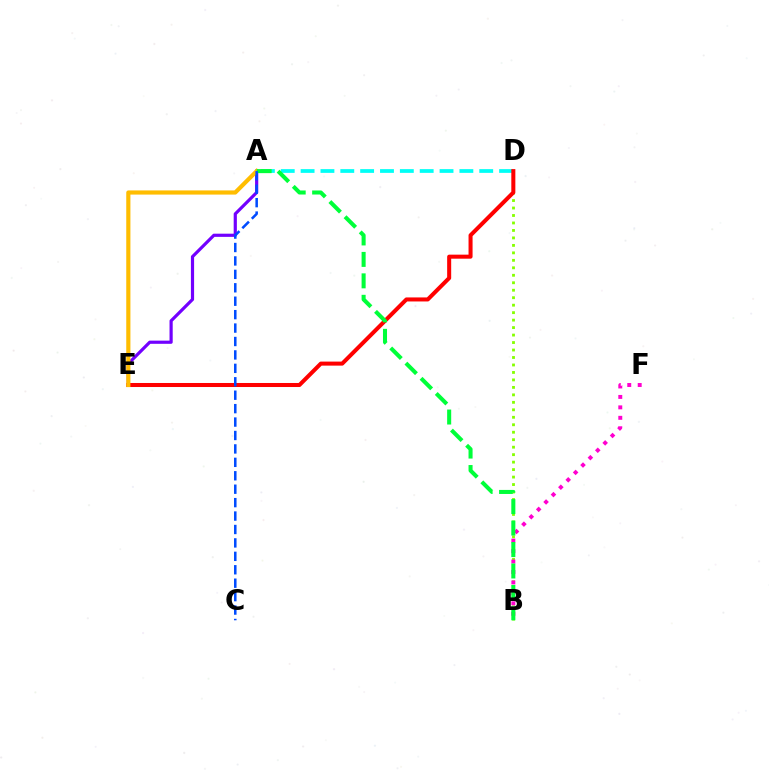{('A', 'D'): [{'color': '#00fff6', 'line_style': 'dashed', 'thickness': 2.7}], ('A', 'E'): [{'color': '#7200ff', 'line_style': 'solid', 'thickness': 2.29}, {'color': '#ffbd00', 'line_style': 'solid', 'thickness': 3.0}], ('B', 'D'): [{'color': '#84ff00', 'line_style': 'dotted', 'thickness': 2.03}], ('B', 'F'): [{'color': '#ff00cf', 'line_style': 'dotted', 'thickness': 2.84}], ('D', 'E'): [{'color': '#ff0000', 'line_style': 'solid', 'thickness': 2.9}], ('A', 'B'): [{'color': '#00ff39', 'line_style': 'dashed', 'thickness': 2.91}], ('A', 'C'): [{'color': '#004bff', 'line_style': 'dashed', 'thickness': 1.82}]}